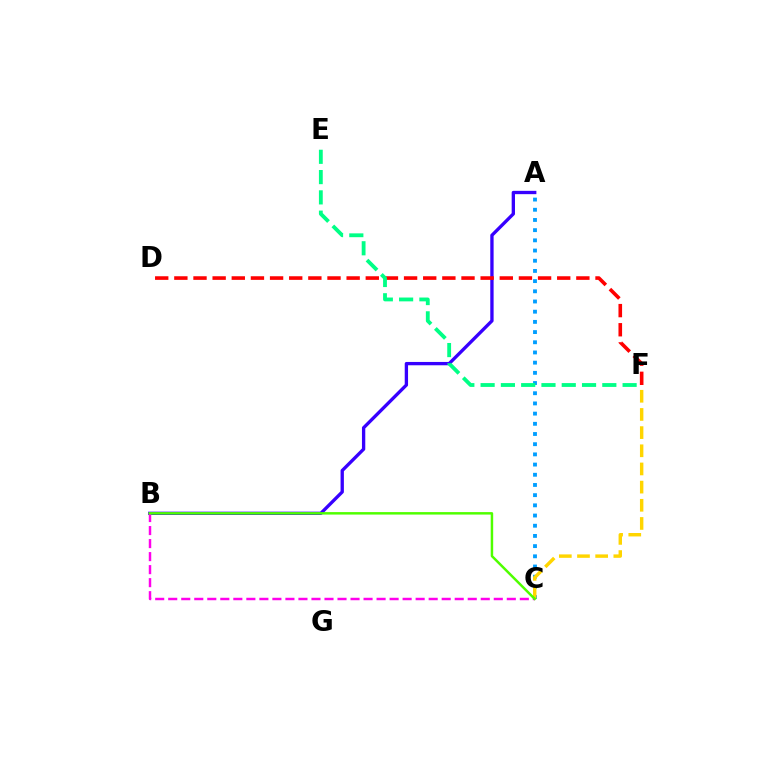{('A', 'C'): [{'color': '#009eff', 'line_style': 'dotted', 'thickness': 2.77}], ('C', 'F'): [{'color': '#ffd500', 'line_style': 'dashed', 'thickness': 2.47}], ('A', 'B'): [{'color': '#3700ff', 'line_style': 'solid', 'thickness': 2.39}], ('B', 'C'): [{'color': '#ff00ed', 'line_style': 'dashed', 'thickness': 1.77}, {'color': '#4fff00', 'line_style': 'solid', 'thickness': 1.78}], ('D', 'F'): [{'color': '#ff0000', 'line_style': 'dashed', 'thickness': 2.6}], ('E', 'F'): [{'color': '#00ff86', 'line_style': 'dashed', 'thickness': 2.76}]}